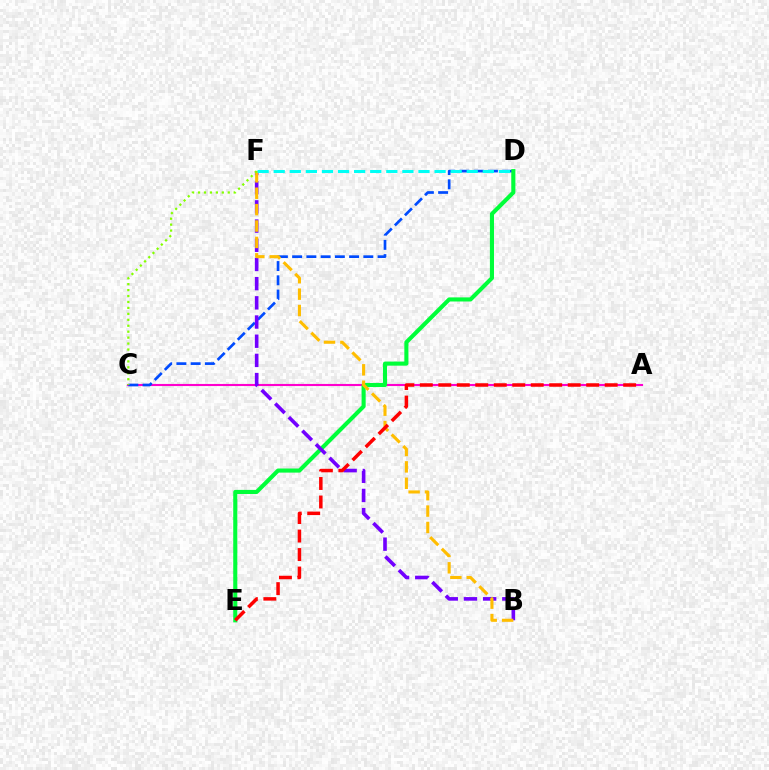{('A', 'C'): [{'color': '#ff00cf', 'line_style': 'solid', 'thickness': 1.52}], ('C', 'D'): [{'color': '#004bff', 'line_style': 'dashed', 'thickness': 1.93}], ('D', 'E'): [{'color': '#00ff39', 'line_style': 'solid', 'thickness': 2.95}], ('B', 'F'): [{'color': '#7200ff', 'line_style': 'dashed', 'thickness': 2.61}, {'color': '#ffbd00', 'line_style': 'dashed', 'thickness': 2.23}], ('C', 'F'): [{'color': '#84ff00', 'line_style': 'dotted', 'thickness': 1.61}], ('A', 'E'): [{'color': '#ff0000', 'line_style': 'dashed', 'thickness': 2.51}], ('D', 'F'): [{'color': '#00fff6', 'line_style': 'dashed', 'thickness': 2.19}]}